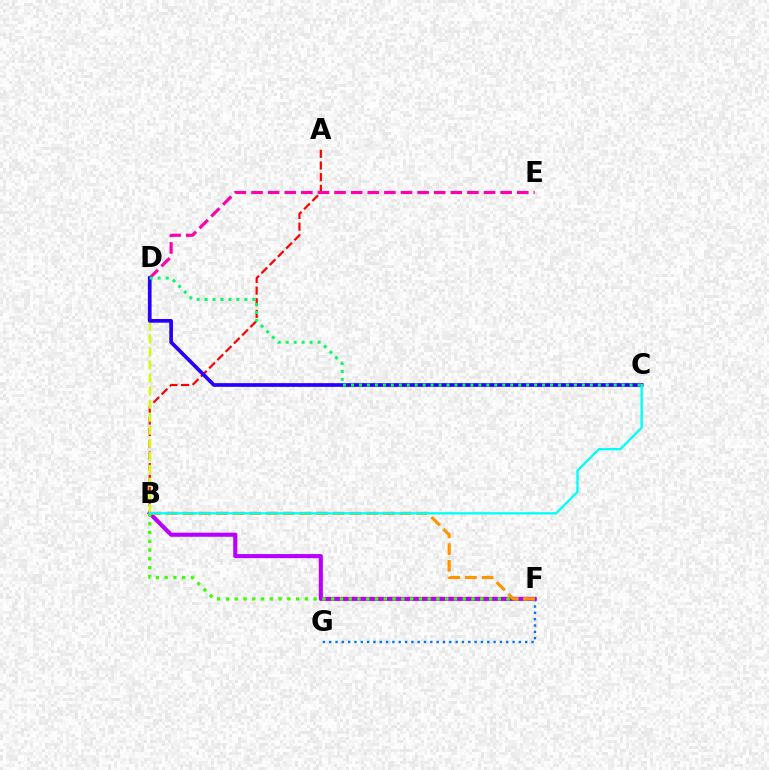{('A', 'B'): [{'color': '#ff0000', 'line_style': 'dashed', 'thickness': 1.59}], ('D', 'E'): [{'color': '#ff00ac', 'line_style': 'dashed', 'thickness': 2.26}], ('F', 'G'): [{'color': '#0074ff', 'line_style': 'dotted', 'thickness': 1.72}], ('B', 'F'): [{'color': '#b900ff', 'line_style': 'solid', 'thickness': 2.95}, {'color': '#3dff00', 'line_style': 'dotted', 'thickness': 2.38}, {'color': '#ff9400', 'line_style': 'dashed', 'thickness': 2.27}], ('B', 'D'): [{'color': '#d1ff00', 'line_style': 'dashed', 'thickness': 1.77}], ('C', 'D'): [{'color': '#2500ff', 'line_style': 'solid', 'thickness': 2.66}, {'color': '#00ff5c', 'line_style': 'dotted', 'thickness': 2.16}], ('B', 'C'): [{'color': '#00fff6', 'line_style': 'solid', 'thickness': 1.66}]}